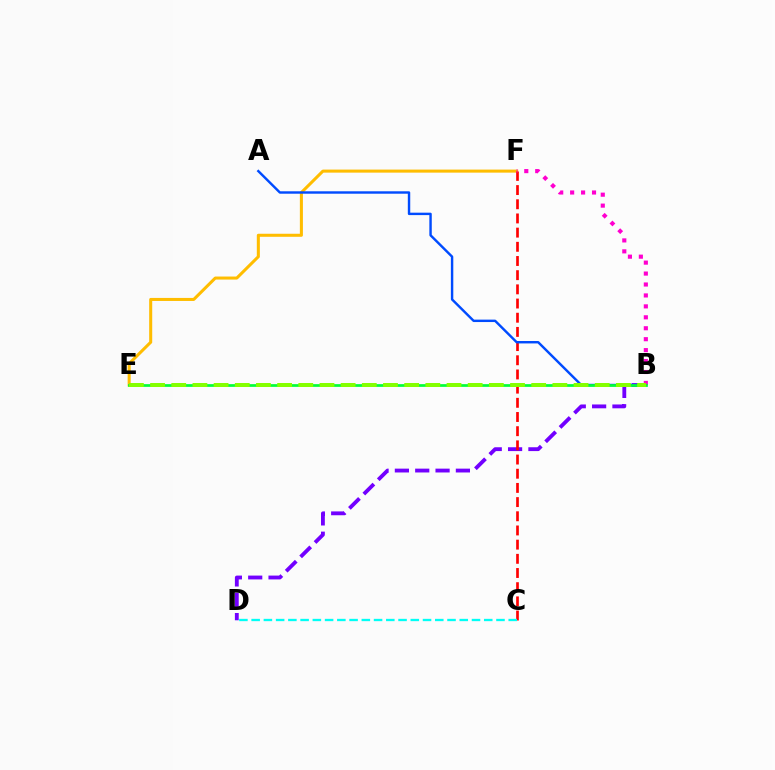{('B', 'D'): [{'color': '#7200ff', 'line_style': 'dashed', 'thickness': 2.76}], ('E', 'F'): [{'color': '#ffbd00', 'line_style': 'solid', 'thickness': 2.19}], ('C', 'F'): [{'color': '#ff0000', 'line_style': 'dashed', 'thickness': 1.93}], ('A', 'B'): [{'color': '#004bff', 'line_style': 'solid', 'thickness': 1.74}], ('B', 'F'): [{'color': '#ff00cf', 'line_style': 'dotted', 'thickness': 2.97}], ('B', 'E'): [{'color': '#00ff39', 'line_style': 'solid', 'thickness': 1.96}, {'color': '#84ff00', 'line_style': 'dashed', 'thickness': 2.88}], ('C', 'D'): [{'color': '#00fff6', 'line_style': 'dashed', 'thickness': 1.66}]}